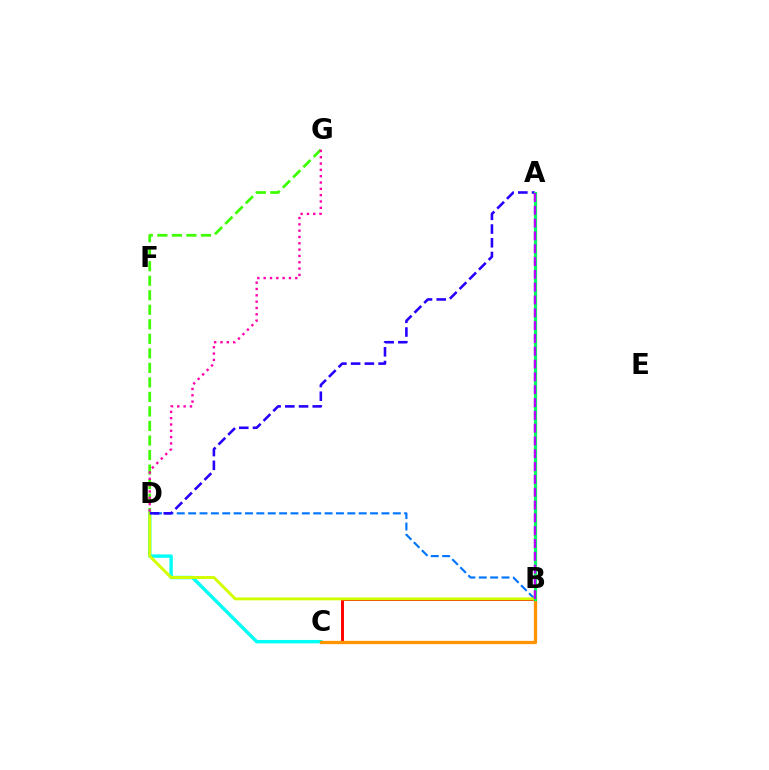{('D', 'G'): [{'color': '#3dff00', 'line_style': 'dashed', 'thickness': 1.97}, {'color': '#ff00ac', 'line_style': 'dotted', 'thickness': 1.72}], ('B', 'D'): [{'color': '#0074ff', 'line_style': 'dashed', 'thickness': 1.54}, {'color': '#d1ff00', 'line_style': 'solid', 'thickness': 2.11}], ('B', 'C'): [{'color': '#ff0000', 'line_style': 'solid', 'thickness': 2.11}, {'color': '#ff9400', 'line_style': 'solid', 'thickness': 2.36}], ('C', 'D'): [{'color': '#00fff6', 'line_style': 'solid', 'thickness': 2.46}], ('A', 'D'): [{'color': '#2500ff', 'line_style': 'dashed', 'thickness': 1.86}], ('A', 'B'): [{'color': '#00ff5c', 'line_style': 'solid', 'thickness': 2.3}, {'color': '#b900ff', 'line_style': 'dashed', 'thickness': 1.74}]}